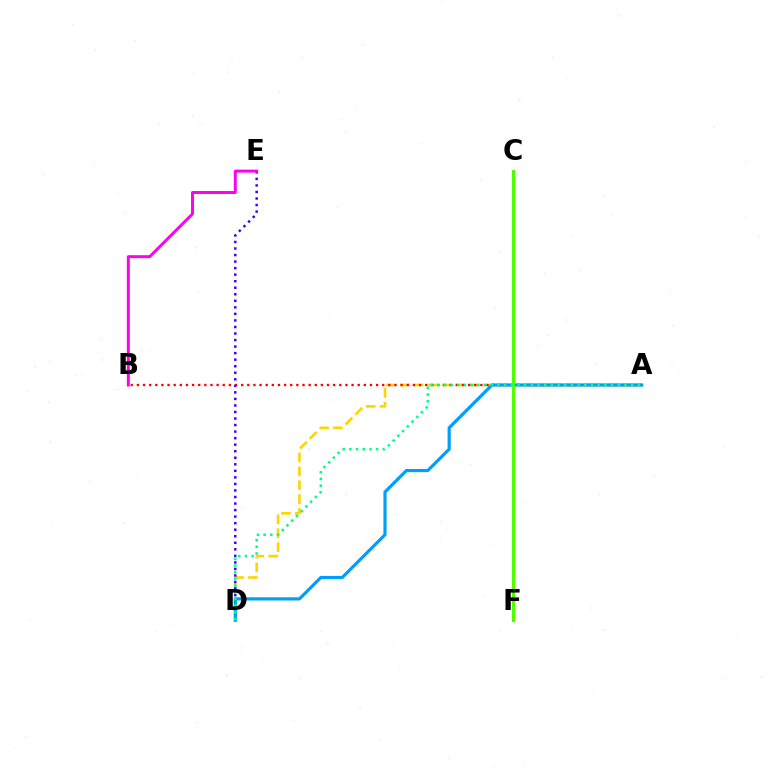{('A', 'D'): [{'color': '#ffd500', 'line_style': 'dashed', 'thickness': 1.89}, {'color': '#009eff', 'line_style': 'solid', 'thickness': 2.28}, {'color': '#00ff86', 'line_style': 'dotted', 'thickness': 1.82}], ('D', 'E'): [{'color': '#3700ff', 'line_style': 'dotted', 'thickness': 1.78}], ('A', 'B'): [{'color': '#ff0000', 'line_style': 'dotted', 'thickness': 1.67}], ('C', 'F'): [{'color': '#4fff00', 'line_style': 'solid', 'thickness': 2.23}], ('B', 'E'): [{'color': '#ff00ed', 'line_style': 'solid', 'thickness': 2.14}]}